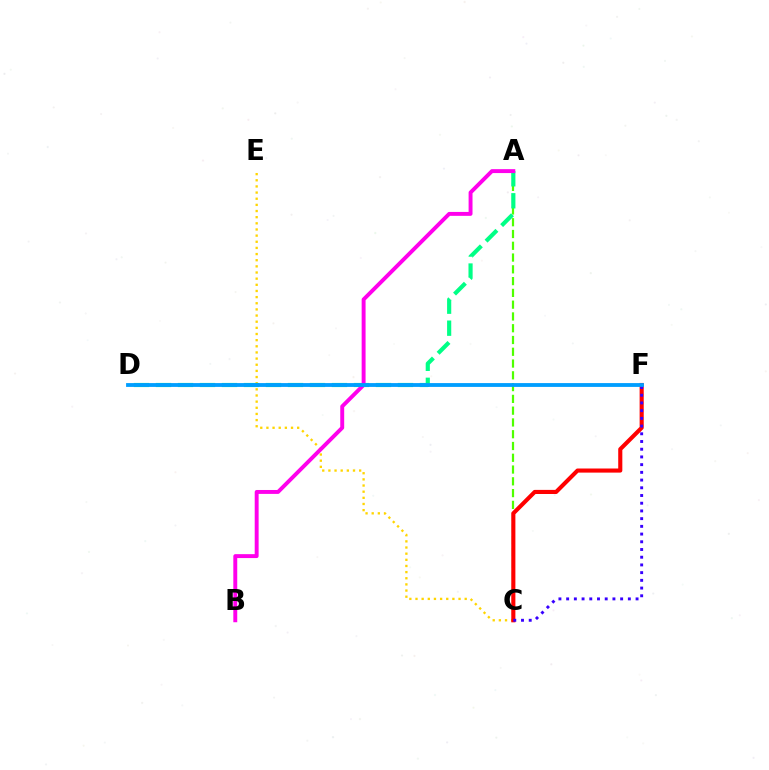{('A', 'C'): [{'color': '#4fff00', 'line_style': 'dashed', 'thickness': 1.6}], ('C', 'E'): [{'color': '#ffd500', 'line_style': 'dotted', 'thickness': 1.67}], ('A', 'D'): [{'color': '#00ff86', 'line_style': 'dashed', 'thickness': 2.99}], ('C', 'F'): [{'color': '#ff0000', 'line_style': 'solid', 'thickness': 2.96}, {'color': '#3700ff', 'line_style': 'dotted', 'thickness': 2.1}], ('A', 'B'): [{'color': '#ff00ed', 'line_style': 'solid', 'thickness': 2.82}], ('D', 'F'): [{'color': '#009eff', 'line_style': 'solid', 'thickness': 2.75}]}